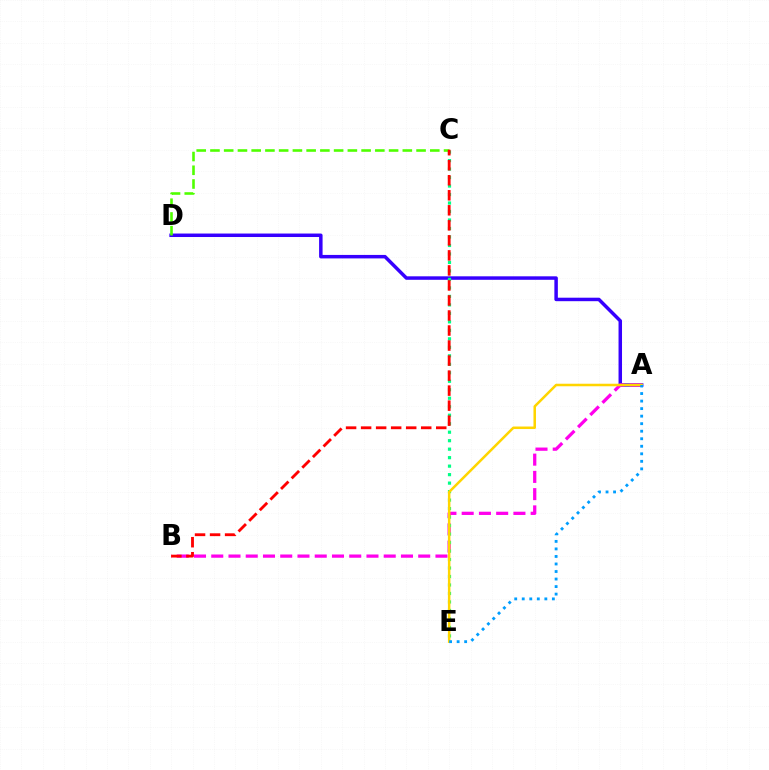{('A', 'D'): [{'color': '#3700ff', 'line_style': 'solid', 'thickness': 2.51}], ('A', 'B'): [{'color': '#ff00ed', 'line_style': 'dashed', 'thickness': 2.34}], ('C', 'E'): [{'color': '#00ff86', 'line_style': 'dotted', 'thickness': 2.31}], ('A', 'E'): [{'color': '#ffd500', 'line_style': 'solid', 'thickness': 1.81}, {'color': '#009eff', 'line_style': 'dotted', 'thickness': 2.05}], ('C', 'D'): [{'color': '#4fff00', 'line_style': 'dashed', 'thickness': 1.87}], ('B', 'C'): [{'color': '#ff0000', 'line_style': 'dashed', 'thickness': 2.04}]}